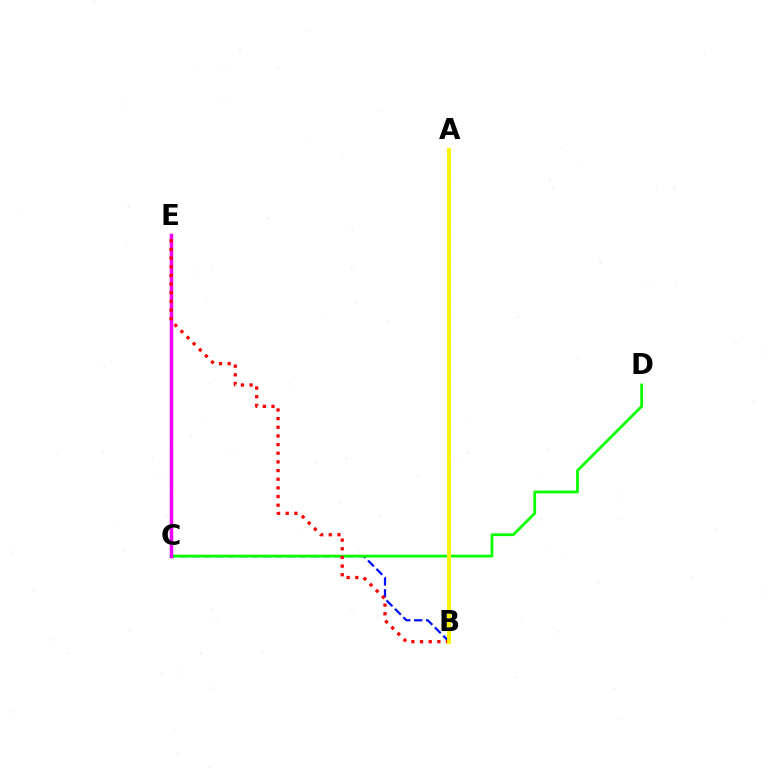{('B', 'C'): [{'color': '#0010ff', 'line_style': 'dashed', 'thickness': 1.62}], ('A', 'B'): [{'color': '#00fff6', 'line_style': 'dotted', 'thickness': 2.7}, {'color': '#fcf500', 'line_style': 'solid', 'thickness': 2.79}], ('C', 'D'): [{'color': '#08ff00', 'line_style': 'solid', 'thickness': 1.99}], ('C', 'E'): [{'color': '#ee00ff', 'line_style': 'solid', 'thickness': 2.51}], ('B', 'E'): [{'color': '#ff0000', 'line_style': 'dotted', 'thickness': 2.35}]}